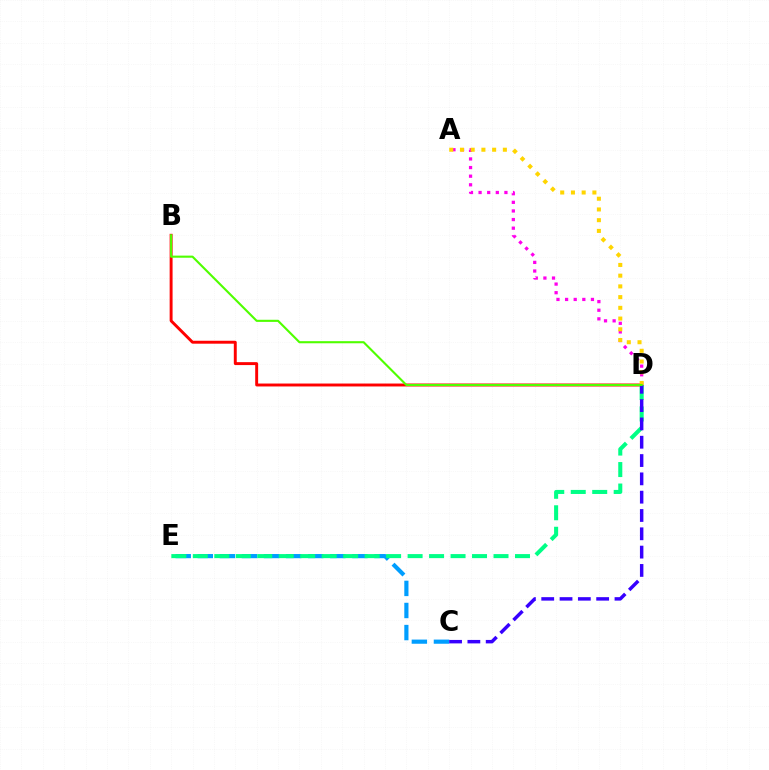{('A', 'D'): [{'color': '#ff00ed', 'line_style': 'dotted', 'thickness': 2.34}, {'color': '#ffd500', 'line_style': 'dotted', 'thickness': 2.91}], ('B', 'D'): [{'color': '#ff0000', 'line_style': 'solid', 'thickness': 2.11}, {'color': '#4fff00', 'line_style': 'solid', 'thickness': 1.52}], ('C', 'E'): [{'color': '#009eff', 'line_style': 'dashed', 'thickness': 3.0}], ('D', 'E'): [{'color': '#00ff86', 'line_style': 'dashed', 'thickness': 2.92}], ('C', 'D'): [{'color': '#3700ff', 'line_style': 'dashed', 'thickness': 2.49}]}